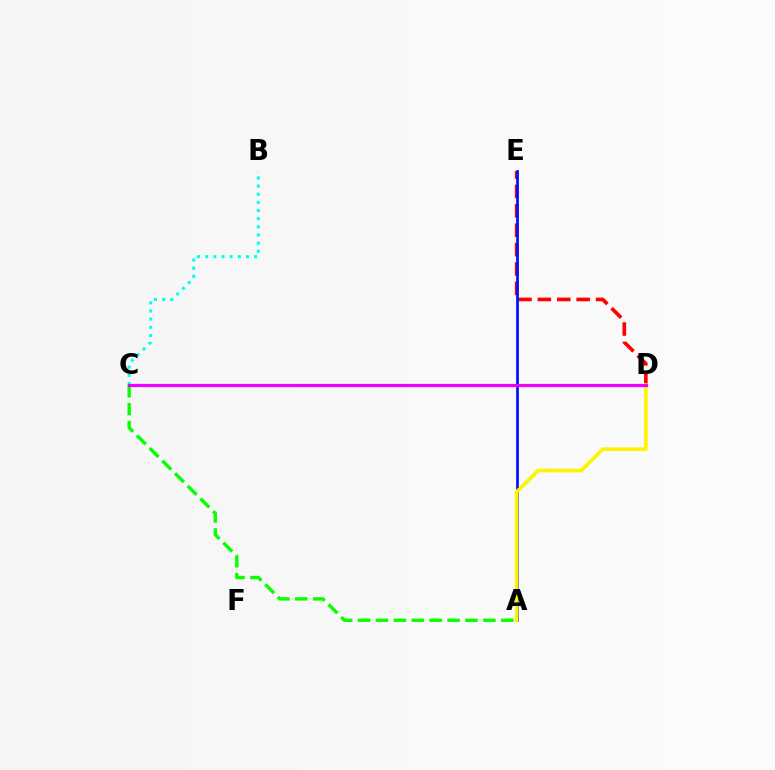{('D', 'E'): [{'color': '#ff0000', 'line_style': 'dashed', 'thickness': 2.63}], ('A', 'E'): [{'color': '#0010ff', 'line_style': 'solid', 'thickness': 1.97}], ('B', 'C'): [{'color': '#00fff6', 'line_style': 'dotted', 'thickness': 2.21}], ('A', 'C'): [{'color': '#08ff00', 'line_style': 'dashed', 'thickness': 2.43}], ('A', 'D'): [{'color': '#fcf500', 'line_style': 'solid', 'thickness': 2.65}], ('C', 'D'): [{'color': '#ee00ff', 'line_style': 'solid', 'thickness': 2.31}]}